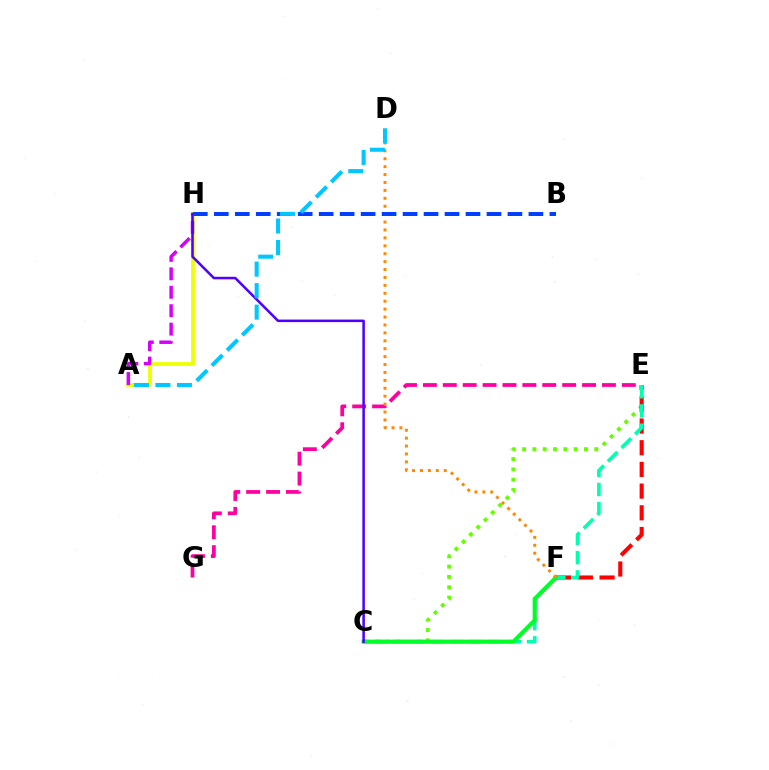{('C', 'E'): [{'color': '#66ff00', 'line_style': 'dotted', 'thickness': 2.8}, {'color': '#00ffaf', 'line_style': 'dashed', 'thickness': 2.61}], ('A', 'H'): [{'color': '#eeff00', 'line_style': 'solid', 'thickness': 2.68}, {'color': '#d600ff', 'line_style': 'dashed', 'thickness': 2.51}], ('E', 'G'): [{'color': '#ff00a0', 'line_style': 'dashed', 'thickness': 2.7}], ('E', 'F'): [{'color': '#ff0000', 'line_style': 'dashed', 'thickness': 2.95}], ('C', 'F'): [{'color': '#00ff27', 'line_style': 'solid', 'thickness': 2.96}], ('C', 'H'): [{'color': '#4f00ff', 'line_style': 'solid', 'thickness': 1.83}], ('D', 'F'): [{'color': '#ff8800', 'line_style': 'dotted', 'thickness': 2.15}], ('B', 'H'): [{'color': '#003fff', 'line_style': 'dashed', 'thickness': 2.85}], ('A', 'D'): [{'color': '#00c7ff', 'line_style': 'dashed', 'thickness': 2.92}]}